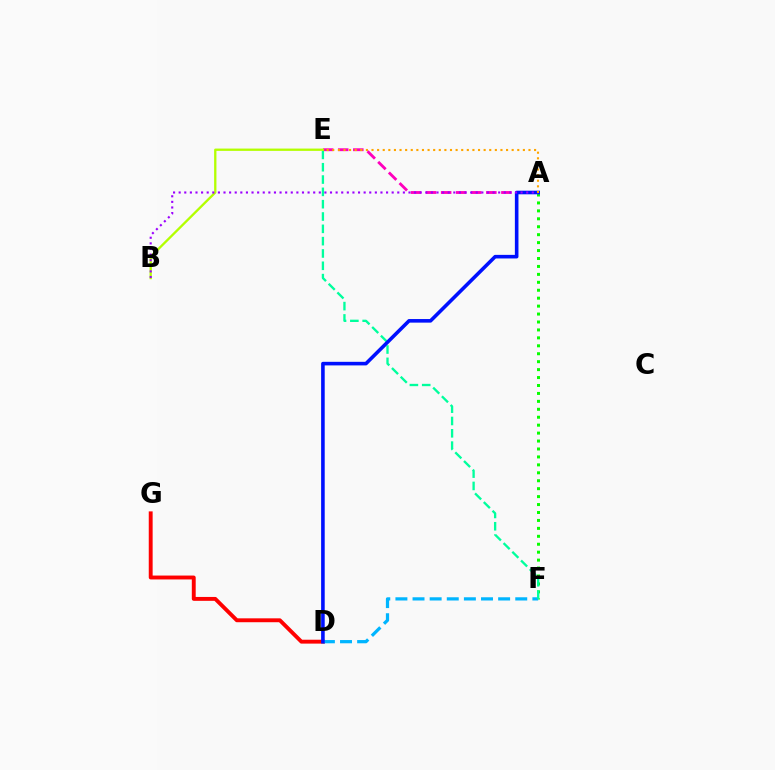{('A', 'F'): [{'color': '#08ff00', 'line_style': 'dotted', 'thickness': 2.16}], ('D', 'G'): [{'color': '#ff0000', 'line_style': 'solid', 'thickness': 2.8}], ('D', 'F'): [{'color': '#00b5ff', 'line_style': 'dashed', 'thickness': 2.33}], ('A', 'E'): [{'color': '#ff00bd', 'line_style': 'dashed', 'thickness': 2.05}, {'color': '#ffa500', 'line_style': 'dotted', 'thickness': 1.52}], ('E', 'F'): [{'color': '#00ff9d', 'line_style': 'dashed', 'thickness': 1.67}], ('B', 'E'): [{'color': '#b3ff00', 'line_style': 'solid', 'thickness': 1.67}], ('A', 'D'): [{'color': '#0010ff', 'line_style': 'solid', 'thickness': 2.59}], ('A', 'B'): [{'color': '#9b00ff', 'line_style': 'dotted', 'thickness': 1.52}]}